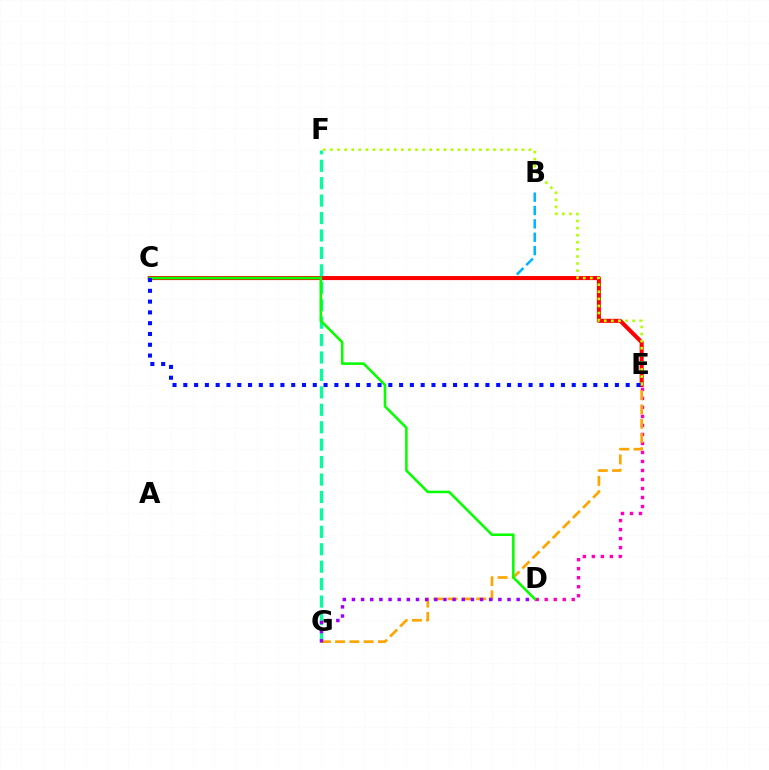{('B', 'C'): [{'color': '#00b5ff', 'line_style': 'dashed', 'thickness': 1.82}], ('D', 'E'): [{'color': '#ff00bd', 'line_style': 'dotted', 'thickness': 2.45}], ('C', 'E'): [{'color': '#ff0000', 'line_style': 'solid', 'thickness': 2.92}, {'color': '#0010ff', 'line_style': 'dotted', 'thickness': 2.93}], ('F', 'G'): [{'color': '#00ff9d', 'line_style': 'dashed', 'thickness': 2.37}], ('E', 'G'): [{'color': '#ffa500', 'line_style': 'dashed', 'thickness': 1.94}], ('E', 'F'): [{'color': '#b3ff00', 'line_style': 'dotted', 'thickness': 1.93}], ('D', 'G'): [{'color': '#9b00ff', 'line_style': 'dotted', 'thickness': 2.49}], ('C', 'D'): [{'color': '#08ff00', 'line_style': 'solid', 'thickness': 1.85}]}